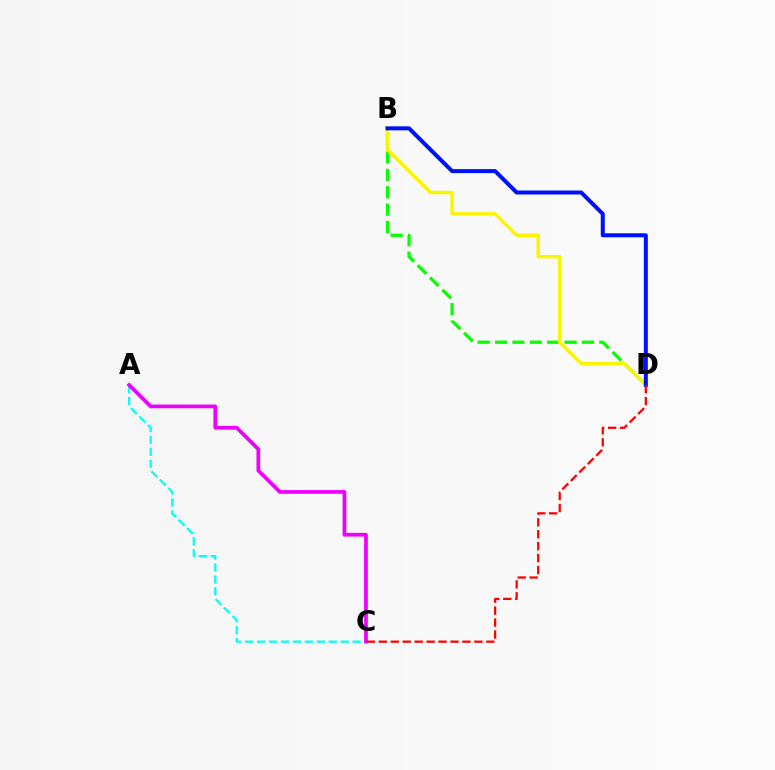{('B', 'D'): [{'color': '#08ff00', 'line_style': 'dashed', 'thickness': 2.36}, {'color': '#fcf500', 'line_style': 'solid', 'thickness': 2.48}, {'color': '#0010ff', 'line_style': 'solid', 'thickness': 2.89}], ('A', 'C'): [{'color': '#00fff6', 'line_style': 'dashed', 'thickness': 1.62}, {'color': '#ee00ff', 'line_style': 'solid', 'thickness': 2.68}], ('C', 'D'): [{'color': '#ff0000', 'line_style': 'dashed', 'thickness': 1.62}]}